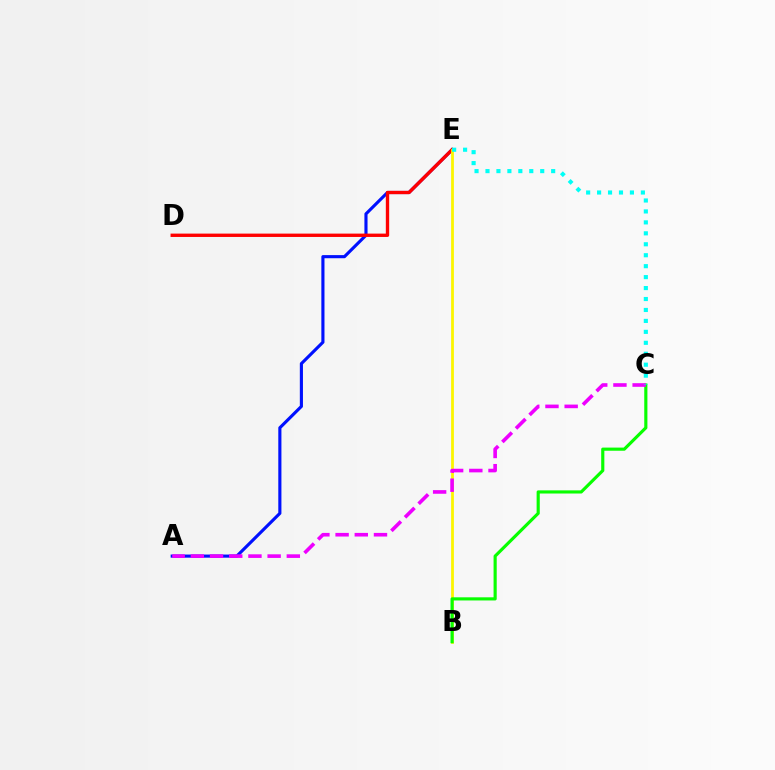{('A', 'E'): [{'color': '#0010ff', 'line_style': 'solid', 'thickness': 2.25}], ('D', 'E'): [{'color': '#ff0000', 'line_style': 'solid', 'thickness': 2.41}], ('B', 'E'): [{'color': '#fcf500', 'line_style': 'solid', 'thickness': 2.0}], ('B', 'C'): [{'color': '#08ff00', 'line_style': 'solid', 'thickness': 2.26}], ('A', 'C'): [{'color': '#ee00ff', 'line_style': 'dashed', 'thickness': 2.61}], ('C', 'E'): [{'color': '#00fff6', 'line_style': 'dotted', 'thickness': 2.97}]}